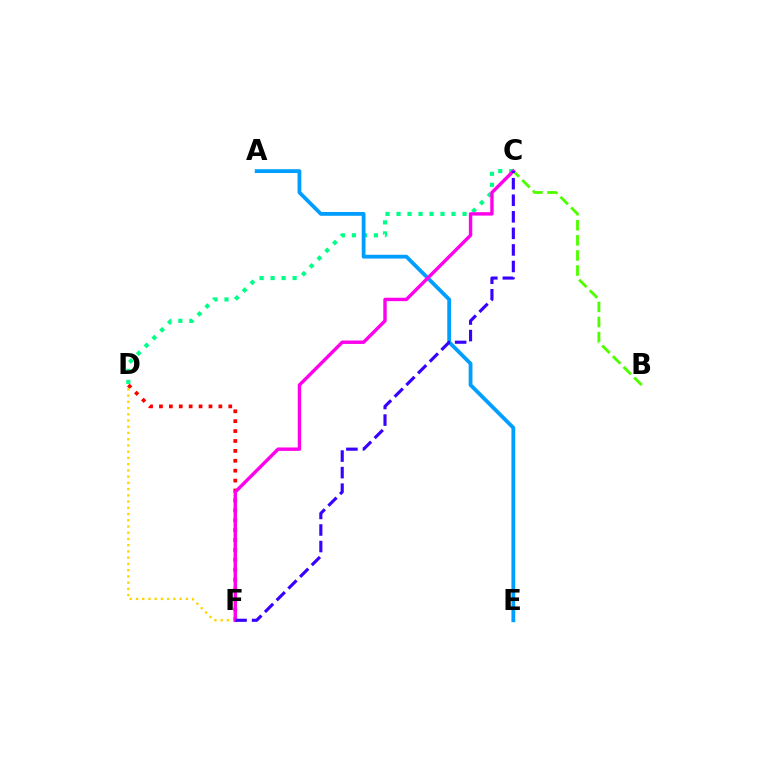{('C', 'D'): [{'color': '#00ff86', 'line_style': 'dotted', 'thickness': 2.99}], ('D', 'F'): [{'color': '#ff0000', 'line_style': 'dotted', 'thickness': 2.69}, {'color': '#ffd500', 'line_style': 'dotted', 'thickness': 1.69}], ('B', 'C'): [{'color': '#4fff00', 'line_style': 'dashed', 'thickness': 2.05}], ('A', 'E'): [{'color': '#009eff', 'line_style': 'solid', 'thickness': 2.73}], ('C', 'F'): [{'color': '#ff00ed', 'line_style': 'solid', 'thickness': 2.45}, {'color': '#3700ff', 'line_style': 'dashed', 'thickness': 2.25}]}